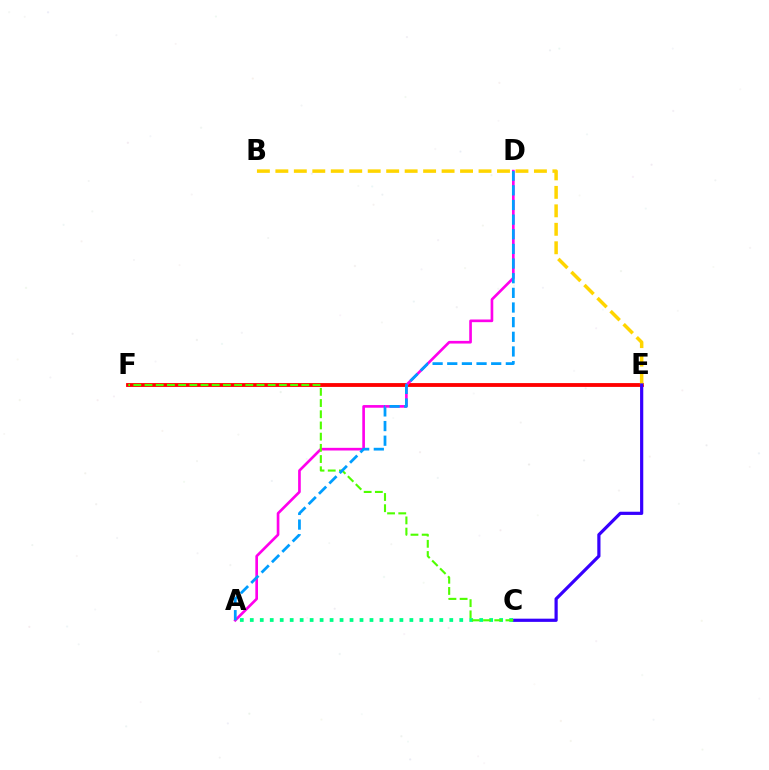{('E', 'F'): [{'color': '#ff0000', 'line_style': 'solid', 'thickness': 2.76}], ('A', 'D'): [{'color': '#ff00ed', 'line_style': 'solid', 'thickness': 1.92}, {'color': '#009eff', 'line_style': 'dashed', 'thickness': 1.99}], ('B', 'E'): [{'color': '#ffd500', 'line_style': 'dashed', 'thickness': 2.51}], ('C', 'E'): [{'color': '#3700ff', 'line_style': 'solid', 'thickness': 2.31}], ('A', 'C'): [{'color': '#00ff86', 'line_style': 'dotted', 'thickness': 2.71}], ('C', 'F'): [{'color': '#4fff00', 'line_style': 'dashed', 'thickness': 1.52}]}